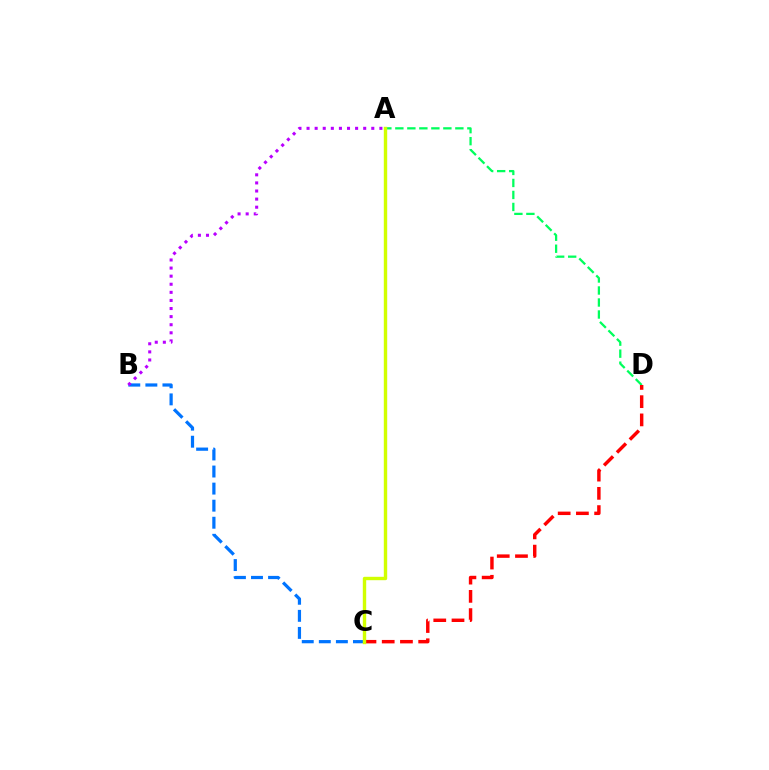{('A', 'D'): [{'color': '#00ff5c', 'line_style': 'dashed', 'thickness': 1.63}], ('B', 'C'): [{'color': '#0074ff', 'line_style': 'dashed', 'thickness': 2.32}], ('A', 'B'): [{'color': '#b900ff', 'line_style': 'dotted', 'thickness': 2.2}], ('C', 'D'): [{'color': '#ff0000', 'line_style': 'dashed', 'thickness': 2.48}], ('A', 'C'): [{'color': '#d1ff00', 'line_style': 'solid', 'thickness': 2.44}]}